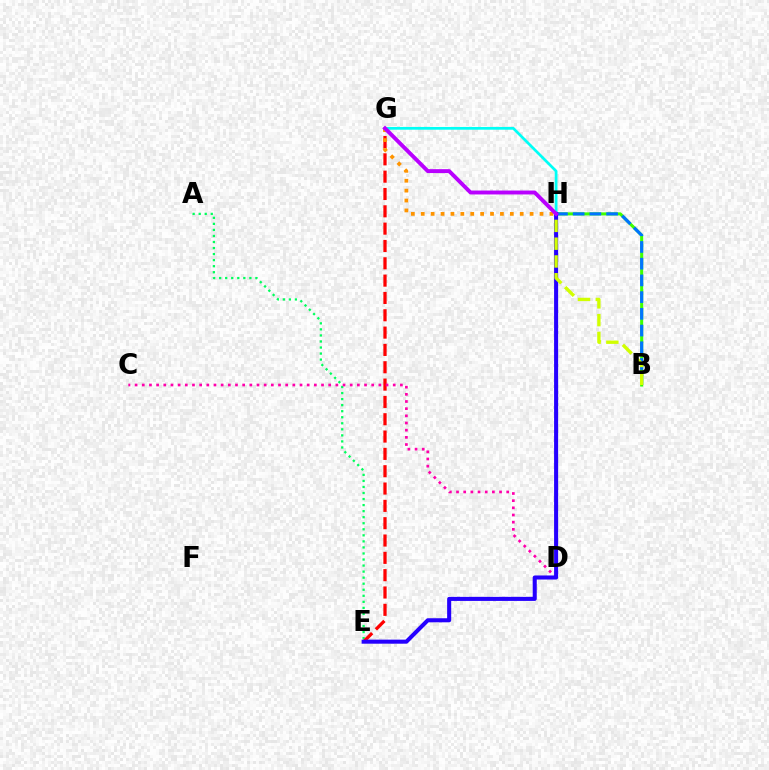{('B', 'H'): [{'color': '#3dff00', 'line_style': 'solid', 'thickness': 2.2}, {'color': '#0074ff', 'line_style': 'dashed', 'thickness': 2.27}, {'color': '#d1ff00', 'line_style': 'dashed', 'thickness': 2.42}], ('A', 'E'): [{'color': '#00ff5c', 'line_style': 'dotted', 'thickness': 1.64}], ('E', 'G'): [{'color': '#ff0000', 'line_style': 'dashed', 'thickness': 2.35}], ('G', 'H'): [{'color': '#ff9400', 'line_style': 'dotted', 'thickness': 2.69}, {'color': '#00fff6', 'line_style': 'solid', 'thickness': 1.97}, {'color': '#b900ff', 'line_style': 'solid', 'thickness': 2.82}], ('C', 'D'): [{'color': '#ff00ac', 'line_style': 'dotted', 'thickness': 1.95}], ('E', 'H'): [{'color': '#2500ff', 'line_style': 'solid', 'thickness': 2.92}]}